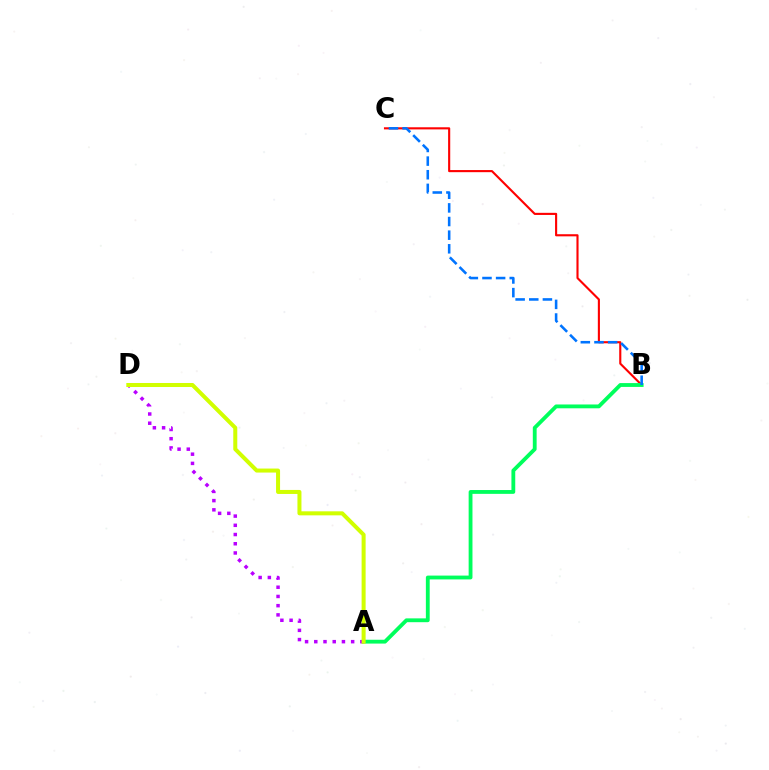{('B', 'C'): [{'color': '#ff0000', 'line_style': 'solid', 'thickness': 1.53}, {'color': '#0074ff', 'line_style': 'dashed', 'thickness': 1.85}], ('A', 'B'): [{'color': '#00ff5c', 'line_style': 'solid', 'thickness': 2.75}], ('A', 'D'): [{'color': '#b900ff', 'line_style': 'dotted', 'thickness': 2.5}, {'color': '#d1ff00', 'line_style': 'solid', 'thickness': 2.89}]}